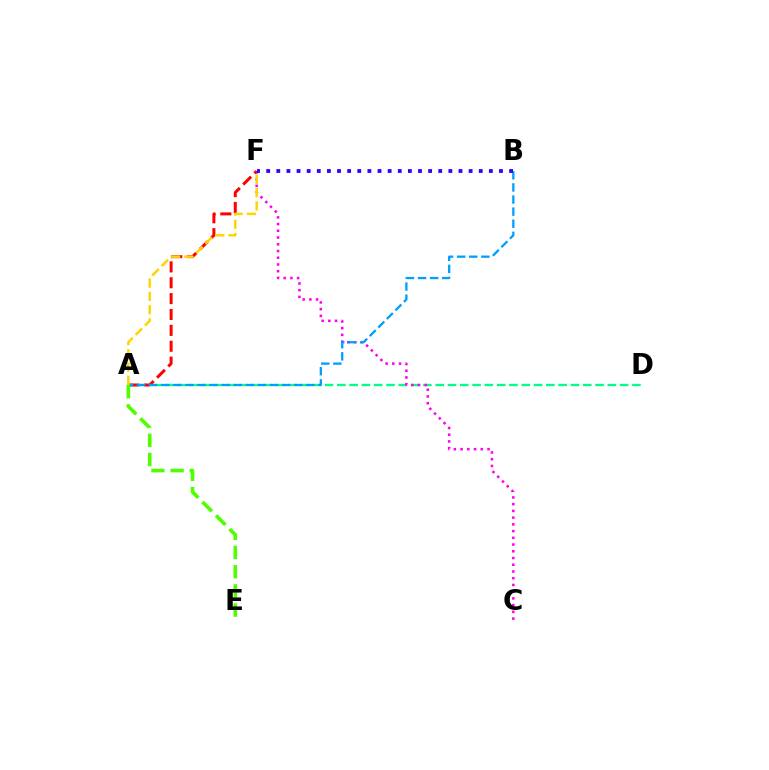{('A', 'D'): [{'color': '#00ff86', 'line_style': 'dashed', 'thickness': 1.67}], ('C', 'F'): [{'color': '#ff00ed', 'line_style': 'dotted', 'thickness': 1.83}], ('A', 'F'): [{'color': '#ff0000', 'line_style': 'dashed', 'thickness': 2.16}, {'color': '#ffd500', 'line_style': 'dashed', 'thickness': 1.8}], ('A', 'B'): [{'color': '#009eff', 'line_style': 'dashed', 'thickness': 1.64}], ('B', 'F'): [{'color': '#3700ff', 'line_style': 'dotted', 'thickness': 2.75}], ('A', 'E'): [{'color': '#4fff00', 'line_style': 'dashed', 'thickness': 2.61}]}